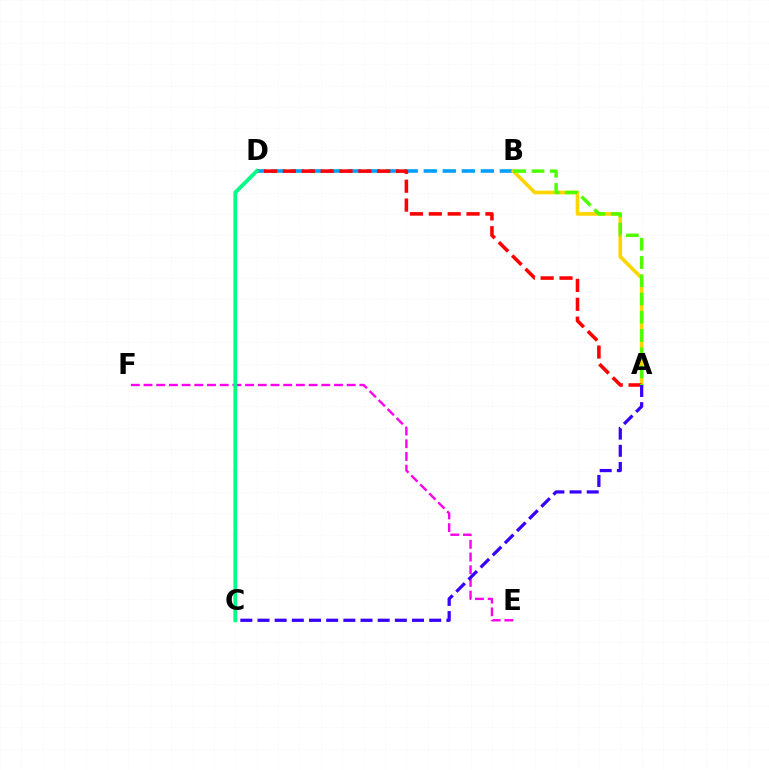{('B', 'D'): [{'color': '#009eff', 'line_style': 'dashed', 'thickness': 2.58}], ('A', 'B'): [{'color': '#ffd500', 'line_style': 'solid', 'thickness': 2.64}, {'color': '#4fff00', 'line_style': 'dashed', 'thickness': 2.48}], ('A', 'D'): [{'color': '#ff0000', 'line_style': 'dashed', 'thickness': 2.56}], ('E', 'F'): [{'color': '#ff00ed', 'line_style': 'dashed', 'thickness': 1.73}], ('C', 'D'): [{'color': '#00ff86', 'line_style': 'solid', 'thickness': 2.74}], ('A', 'C'): [{'color': '#3700ff', 'line_style': 'dashed', 'thickness': 2.33}]}